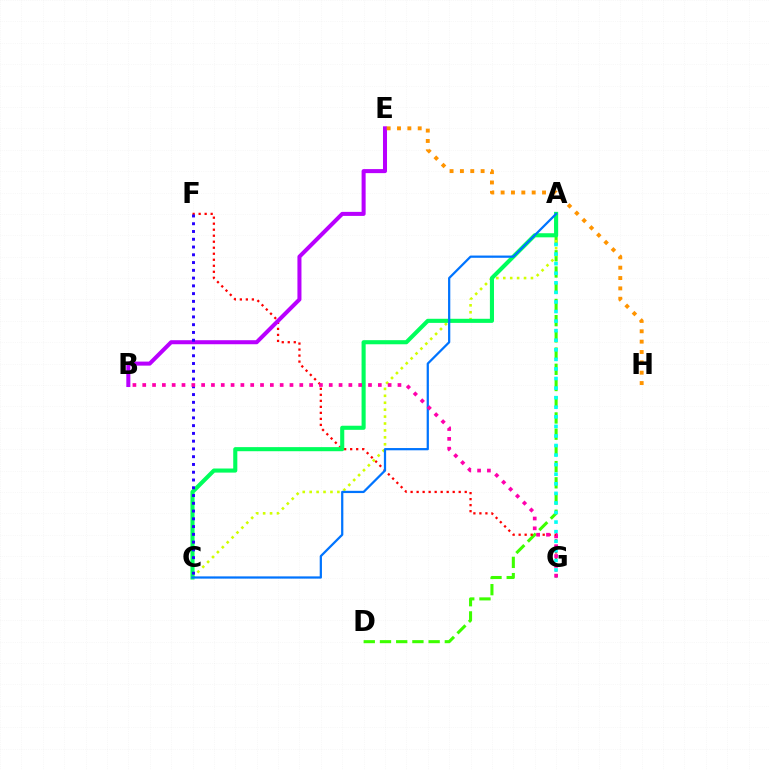{('A', 'D'): [{'color': '#3dff00', 'line_style': 'dashed', 'thickness': 2.2}], ('F', 'G'): [{'color': '#ff0000', 'line_style': 'dotted', 'thickness': 1.63}], ('B', 'E'): [{'color': '#b900ff', 'line_style': 'solid', 'thickness': 2.9}], ('A', 'C'): [{'color': '#d1ff00', 'line_style': 'dotted', 'thickness': 1.88}, {'color': '#00ff5c', 'line_style': 'solid', 'thickness': 2.95}, {'color': '#0074ff', 'line_style': 'solid', 'thickness': 1.61}], ('A', 'G'): [{'color': '#00fff6', 'line_style': 'dotted', 'thickness': 2.6}], ('C', 'F'): [{'color': '#2500ff', 'line_style': 'dotted', 'thickness': 2.11}], ('B', 'G'): [{'color': '#ff00ac', 'line_style': 'dotted', 'thickness': 2.67}], ('E', 'H'): [{'color': '#ff9400', 'line_style': 'dotted', 'thickness': 2.81}]}